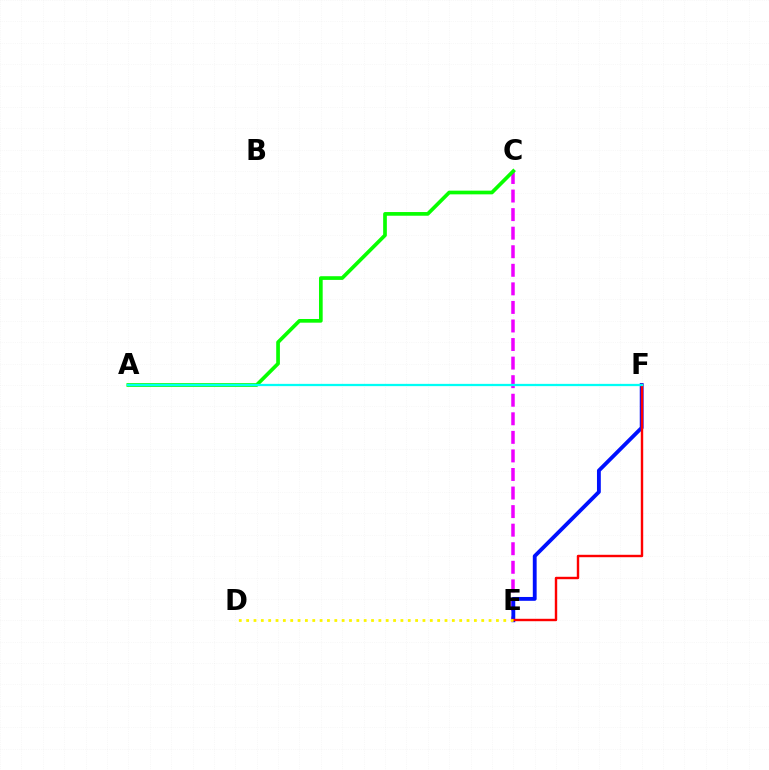{('C', 'E'): [{'color': '#ee00ff', 'line_style': 'dashed', 'thickness': 2.52}], ('E', 'F'): [{'color': '#0010ff', 'line_style': 'solid', 'thickness': 2.77}, {'color': '#ff0000', 'line_style': 'solid', 'thickness': 1.74}], ('A', 'C'): [{'color': '#08ff00', 'line_style': 'solid', 'thickness': 2.65}], ('D', 'E'): [{'color': '#fcf500', 'line_style': 'dotted', 'thickness': 2.0}], ('A', 'F'): [{'color': '#00fff6', 'line_style': 'solid', 'thickness': 1.63}]}